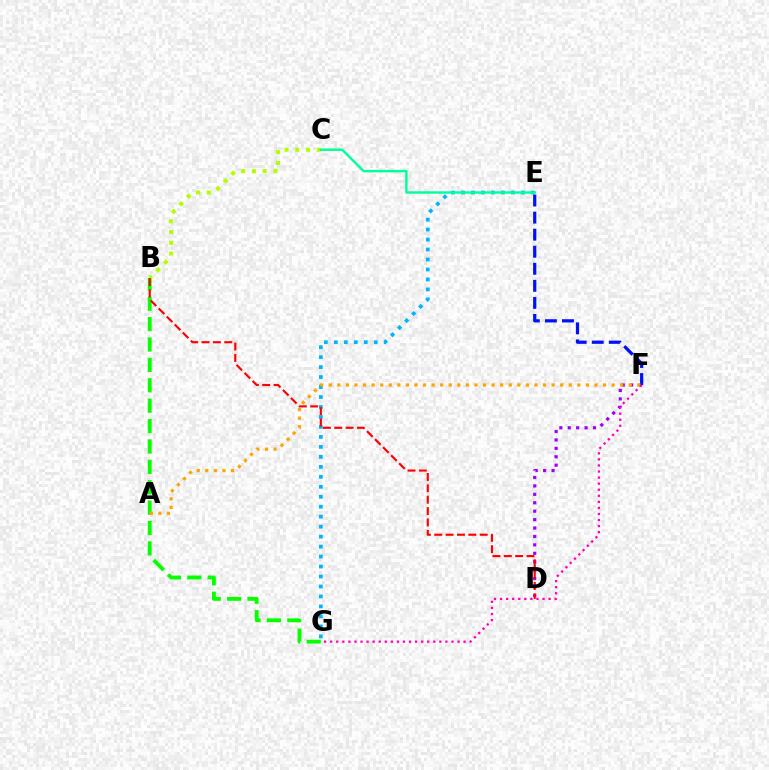{('E', 'G'): [{'color': '#00b5ff', 'line_style': 'dotted', 'thickness': 2.71}], ('B', 'G'): [{'color': '#08ff00', 'line_style': 'dashed', 'thickness': 2.77}], ('B', 'C'): [{'color': '#b3ff00', 'line_style': 'dotted', 'thickness': 2.93}], ('C', 'E'): [{'color': '#00ff9d', 'line_style': 'solid', 'thickness': 1.75}], ('D', 'F'): [{'color': '#9b00ff', 'line_style': 'dotted', 'thickness': 2.29}], ('E', 'F'): [{'color': '#0010ff', 'line_style': 'dashed', 'thickness': 2.32}], ('A', 'F'): [{'color': '#ffa500', 'line_style': 'dotted', 'thickness': 2.33}], ('F', 'G'): [{'color': '#ff00bd', 'line_style': 'dotted', 'thickness': 1.65}], ('B', 'D'): [{'color': '#ff0000', 'line_style': 'dashed', 'thickness': 1.54}]}